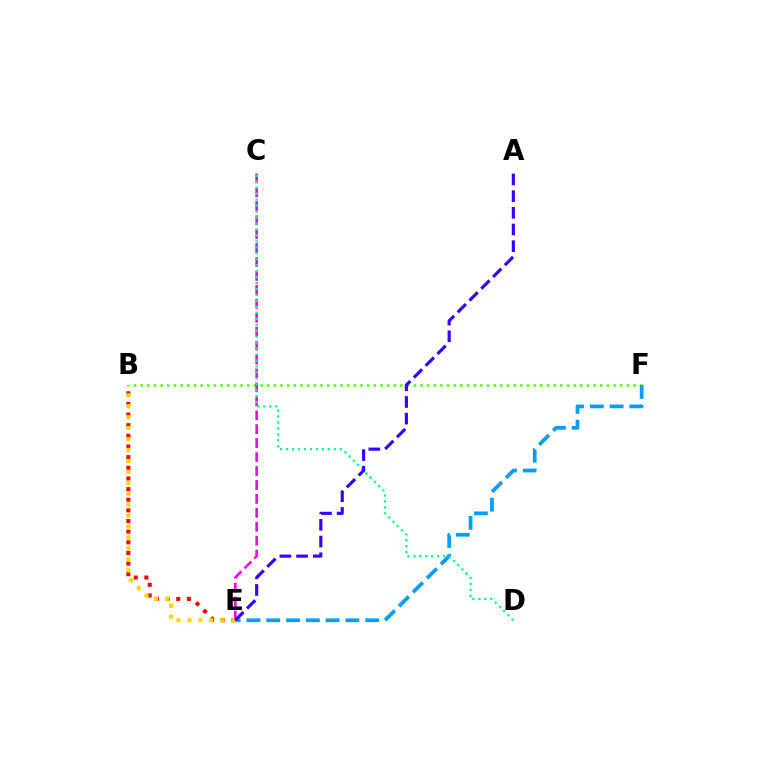{('B', 'F'): [{'color': '#4fff00', 'line_style': 'dotted', 'thickness': 1.81}], ('B', 'E'): [{'color': '#ff0000', 'line_style': 'dotted', 'thickness': 2.89}, {'color': '#ffd500', 'line_style': 'dotted', 'thickness': 2.97}], ('C', 'E'): [{'color': '#ff00ed', 'line_style': 'dashed', 'thickness': 1.89}], ('E', 'F'): [{'color': '#009eff', 'line_style': 'dashed', 'thickness': 2.69}], ('C', 'D'): [{'color': '#00ff86', 'line_style': 'dotted', 'thickness': 1.62}], ('A', 'E'): [{'color': '#3700ff', 'line_style': 'dashed', 'thickness': 2.27}]}